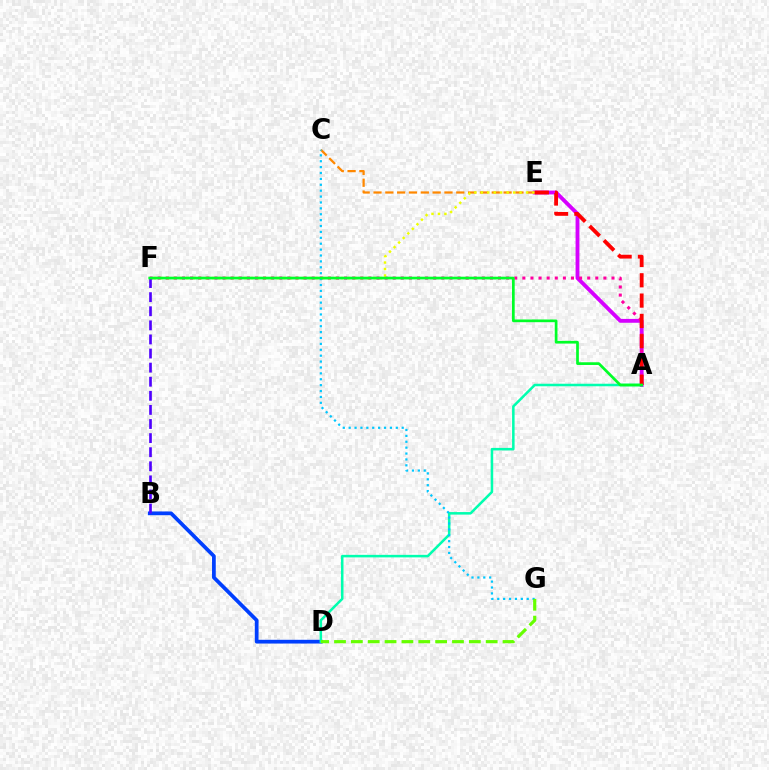{('A', 'E'): [{'color': '#d600ff', 'line_style': 'solid', 'thickness': 2.77}, {'color': '#ff0000', 'line_style': 'dashed', 'thickness': 2.76}], ('B', 'D'): [{'color': '#003fff', 'line_style': 'solid', 'thickness': 2.69}], ('C', 'E'): [{'color': '#ff8800', 'line_style': 'dashed', 'thickness': 1.61}], ('A', 'F'): [{'color': '#ff00a0', 'line_style': 'dotted', 'thickness': 2.2}, {'color': '#00ff27', 'line_style': 'solid', 'thickness': 1.95}], ('E', 'F'): [{'color': '#eeff00', 'line_style': 'dotted', 'thickness': 1.76}], ('B', 'F'): [{'color': '#4f00ff', 'line_style': 'dashed', 'thickness': 1.91}], ('A', 'D'): [{'color': '#00ffaf', 'line_style': 'solid', 'thickness': 1.82}], ('C', 'G'): [{'color': '#00c7ff', 'line_style': 'dotted', 'thickness': 1.6}], ('D', 'G'): [{'color': '#66ff00', 'line_style': 'dashed', 'thickness': 2.29}]}